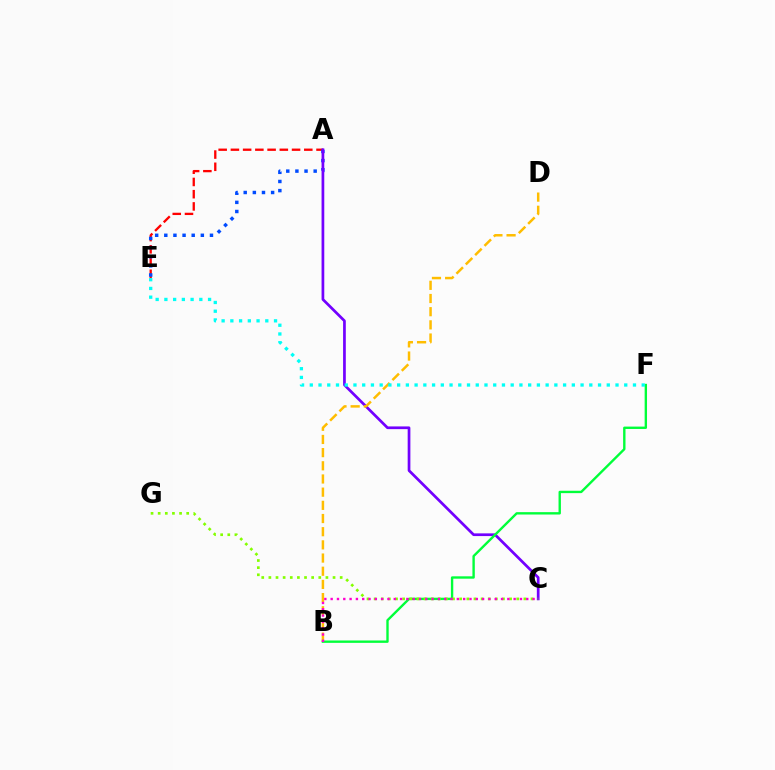{('A', 'E'): [{'color': '#ff0000', 'line_style': 'dashed', 'thickness': 1.66}, {'color': '#004bff', 'line_style': 'dotted', 'thickness': 2.48}], ('A', 'C'): [{'color': '#7200ff', 'line_style': 'solid', 'thickness': 1.95}], ('B', 'F'): [{'color': '#00ff39', 'line_style': 'solid', 'thickness': 1.71}], ('B', 'D'): [{'color': '#ffbd00', 'line_style': 'dashed', 'thickness': 1.79}], ('E', 'F'): [{'color': '#00fff6', 'line_style': 'dotted', 'thickness': 2.37}], ('C', 'G'): [{'color': '#84ff00', 'line_style': 'dotted', 'thickness': 1.94}], ('B', 'C'): [{'color': '#ff00cf', 'line_style': 'dotted', 'thickness': 1.71}]}